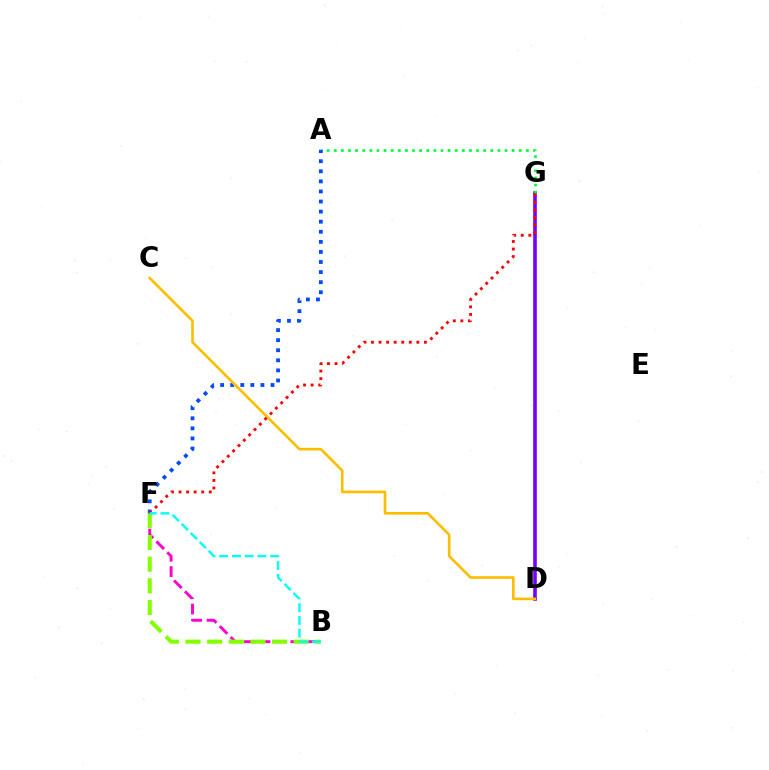{('D', 'G'): [{'color': '#7200ff', 'line_style': 'solid', 'thickness': 2.59}], ('A', 'G'): [{'color': '#00ff39', 'line_style': 'dotted', 'thickness': 1.93}], ('B', 'F'): [{'color': '#ff00cf', 'line_style': 'dashed', 'thickness': 2.1}, {'color': '#84ff00', 'line_style': 'dashed', 'thickness': 2.94}, {'color': '#00fff6', 'line_style': 'dashed', 'thickness': 1.73}], ('A', 'F'): [{'color': '#004bff', 'line_style': 'dotted', 'thickness': 2.74}], ('C', 'D'): [{'color': '#ffbd00', 'line_style': 'solid', 'thickness': 1.91}], ('F', 'G'): [{'color': '#ff0000', 'line_style': 'dotted', 'thickness': 2.05}]}